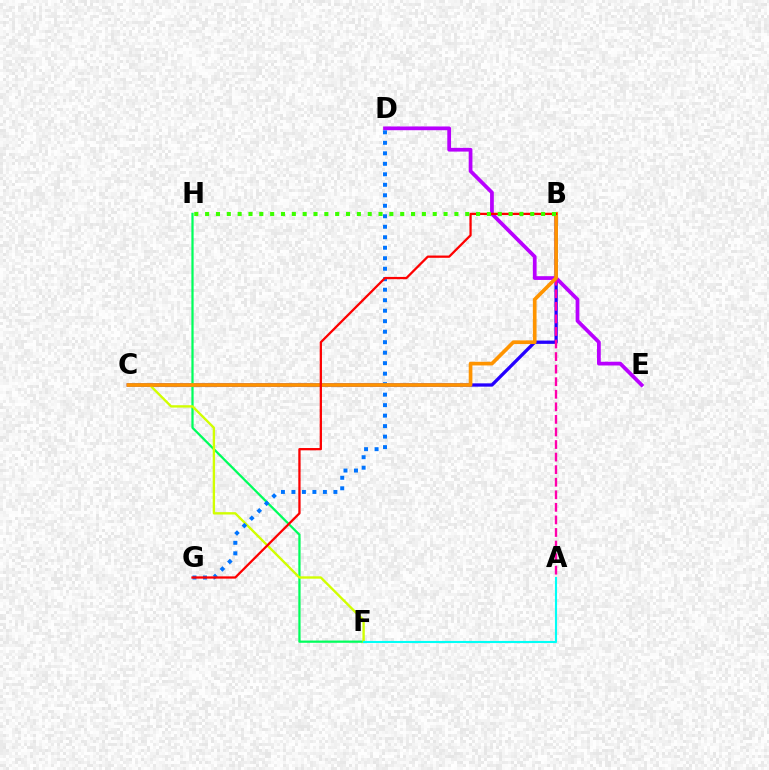{('B', 'C'): [{'color': '#2500ff', 'line_style': 'solid', 'thickness': 2.37}, {'color': '#ff9400', 'line_style': 'solid', 'thickness': 2.64}], ('D', 'E'): [{'color': '#b900ff', 'line_style': 'solid', 'thickness': 2.7}], ('A', 'B'): [{'color': '#ff00ac', 'line_style': 'dashed', 'thickness': 1.71}], ('F', 'H'): [{'color': '#00ff5c', 'line_style': 'solid', 'thickness': 1.62}], ('C', 'F'): [{'color': '#d1ff00', 'line_style': 'solid', 'thickness': 1.7}], ('D', 'G'): [{'color': '#0074ff', 'line_style': 'dotted', 'thickness': 2.85}], ('B', 'G'): [{'color': '#ff0000', 'line_style': 'solid', 'thickness': 1.64}], ('B', 'H'): [{'color': '#3dff00', 'line_style': 'dotted', 'thickness': 2.94}], ('A', 'F'): [{'color': '#00fff6', 'line_style': 'solid', 'thickness': 1.53}]}